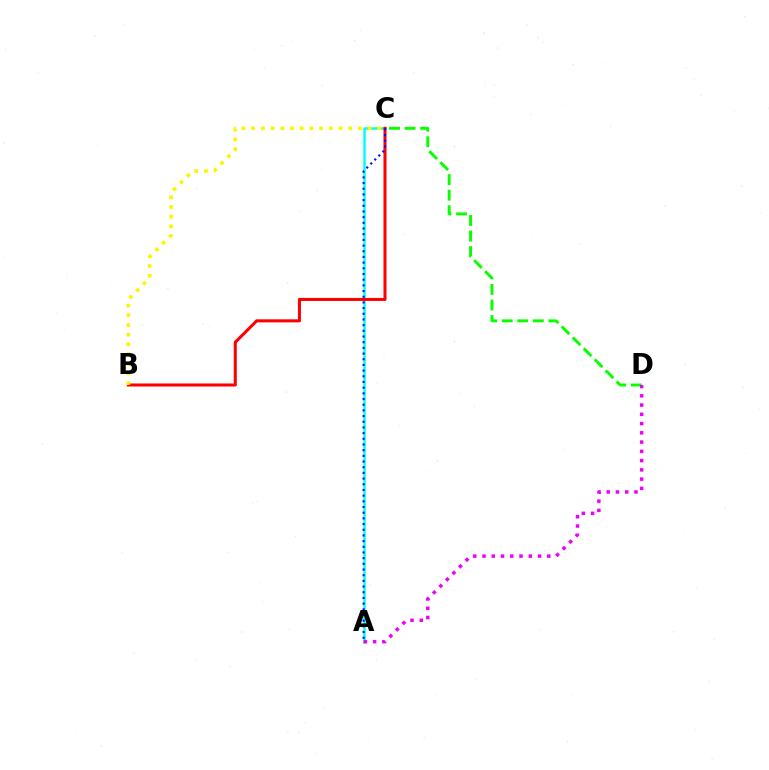{('A', 'C'): [{'color': '#00fff6', 'line_style': 'solid', 'thickness': 1.8}, {'color': '#0010ff', 'line_style': 'dotted', 'thickness': 1.54}], ('B', 'C'): [{'color': '#ff0000', 'line_style': 'solid', 'thickness': 2.19}, {'color': '#fcf500', 'line_style': 'dotted', 'thickness': 2.63}], ('C', 'D'): [{'color': '#08ff00', 'line_style': 'dashed', 'thickness': 2.11}], ('A', 'D'): [{'color': '#ee00ff', 'line_style': 'dotted', 'thickness': 2.51}]}